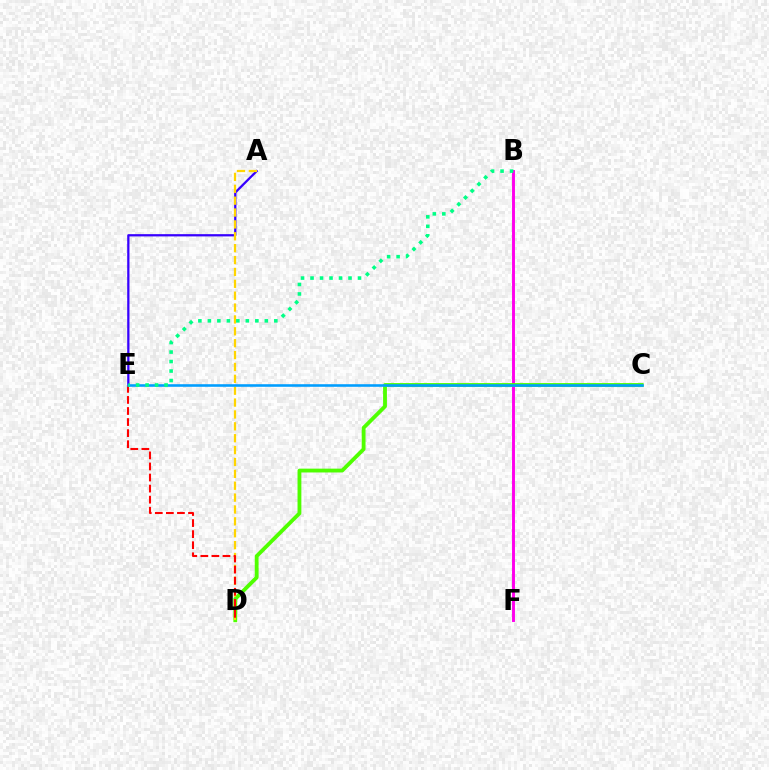{('A', 'E'): [{'color': '#3700ff', 'line_style': 'solid', 'thickness': 1.63}], ('B', 'F'): [{'color': '#ff00ed', 'line_style': 'solid', 'thickness': 2.11}], ('C', 'D'): [{'color': '#4fff00', 'line_style': 'solid', 'thickness': 2.76}], ('A', 'D'): [{'color': '#ffd500', 'line_style': 'dashed', 'thickness': 1.61}], ('D', 'E'): [{'color': '#ff0000', 'line_style': 'dashed', 'thickness': 1.5}], ('C', 'E'): [{'color': '#009eff', 'line_style': 'solid', 'thickness': 1.86}], ('B', 'E'): [{'color': '#00ff86', 'line_style': 'dotted', 'thickness': 2.58}]}